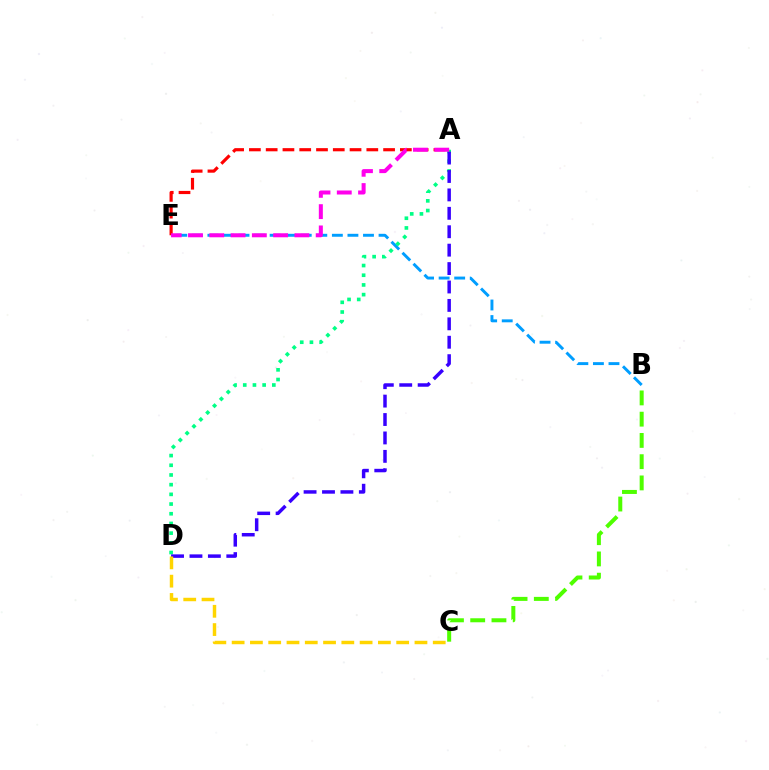{('A', 'E'): [{'color': '#ff0000', 'line_style': 'dashed', 'thickness': 2.28}, {'color': '#ff00ed', 'line_style': 'dashed', 'thickness': 2.89}], ('B', 'E'): [{'color': '#009eff', 'line_style': 'dashed', 'thickness': 2.11}], ('A', 'D'): [{'color': '#00ff86', 'line_style': 'dotted', 'thickness': 2.63}, {'color': '#3700ff', 'line_style': 'dashed', 'thickness': 2.5}], ('C', 'D'): [{'color': '#ffd500', 'line_style': 'dashed', 'thickness': 2.48}], ('B', 'C'): [{'color': '#4fff00', 'line_style': 'dashed', 'thickness': 2.89}]}